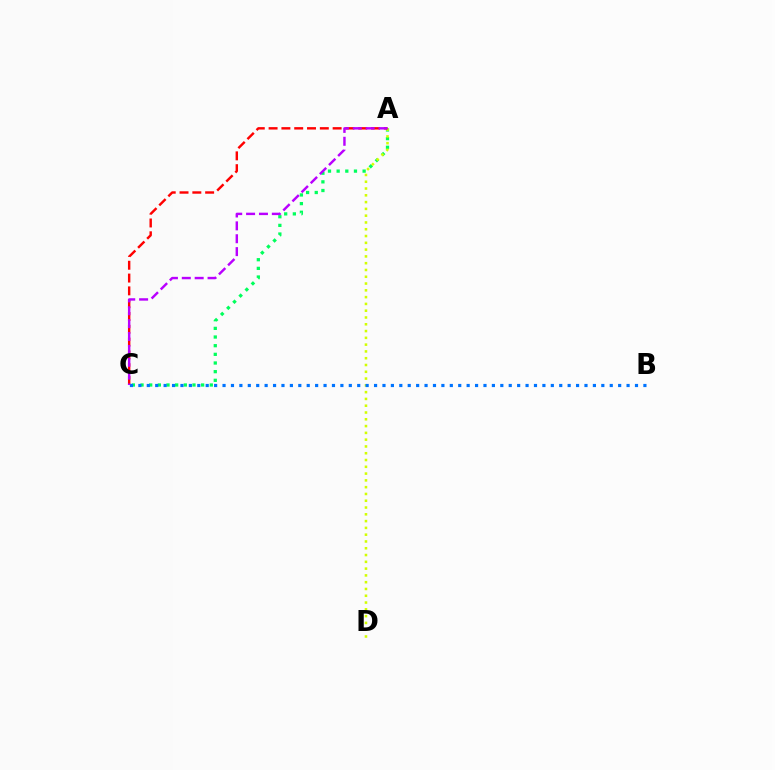{('A', 'C'): [{'color': '#00ff5c', 'line_style': 'dotted', 'thickness': 2.35}, {'color': '#ff0000', 'line_style': 'dashed', 'thickness': 1.74}, {'color': '#b900ff', 'line_style': 'dashed', 'thickness': 1.75}], ('A', 'D'): [{'color': '#d1ff00', 'line_style': 'dotted', 'thickness': 1.84}], ('B', 'C'): [{'color': '#0074ff', 'line_style': 'dotted', 'thickness': 2.29}]}